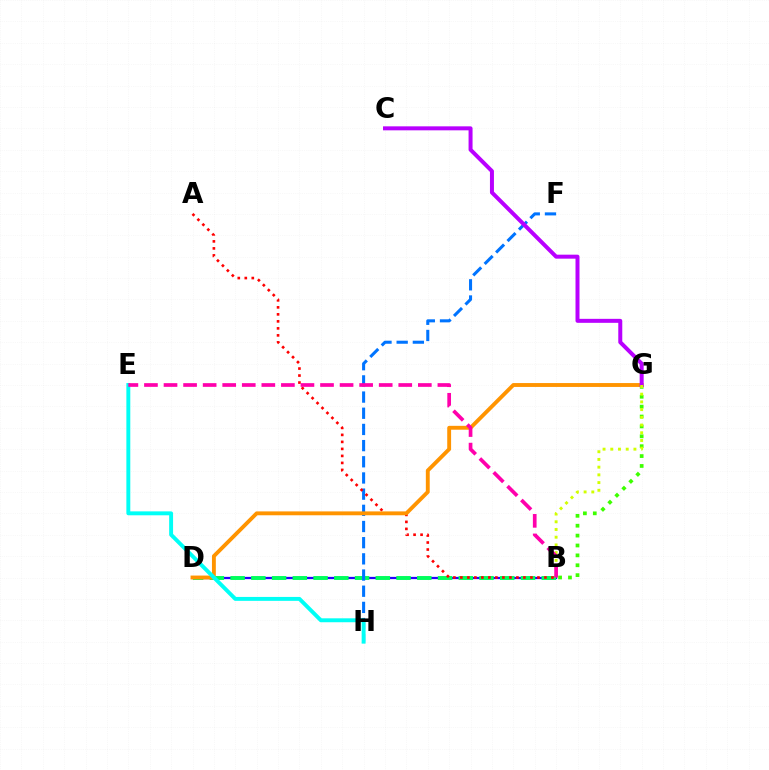{('B', 'D'): [{'color': '#2500ff', 'line_style': 'solid', 'thickness': 1.63}, {'color': '#00ff5c', 'line_style': 'dashed', 'thickness': 2.82}], ('F', 'H'): [{'color': '#0074ff', 'line_style': 'dashed', 'thickness': 2.2}], ('A', 'B'): [{'color': '#ff0000', 'line_style': 'dotted', 'thickness': 1.9}], ('B', 'G'): [{'color': '#3dff00', 'line_style': 'dotted', 'thickness': 2.69}, {'color': '#d1ff00', 'line_style': 'dotted', 'thickness': 2.1}], ('D', 'G'): [{'color': '#ff9400', 'line_style': 'solid', 'thickness': 2.79}], ('C', 'G'): [{'color': '#b900ff', 'line_style': 'solid', 'thickness': 2.87}], ('E', 'H'): [{'color': '#00fff6', 'line_style': 'solid', 'thickness': 2.82}], ('B', 'E'): [{'color': '#ff00ac', 'line_style': 'dashed', 'thickness': 2.66}]}